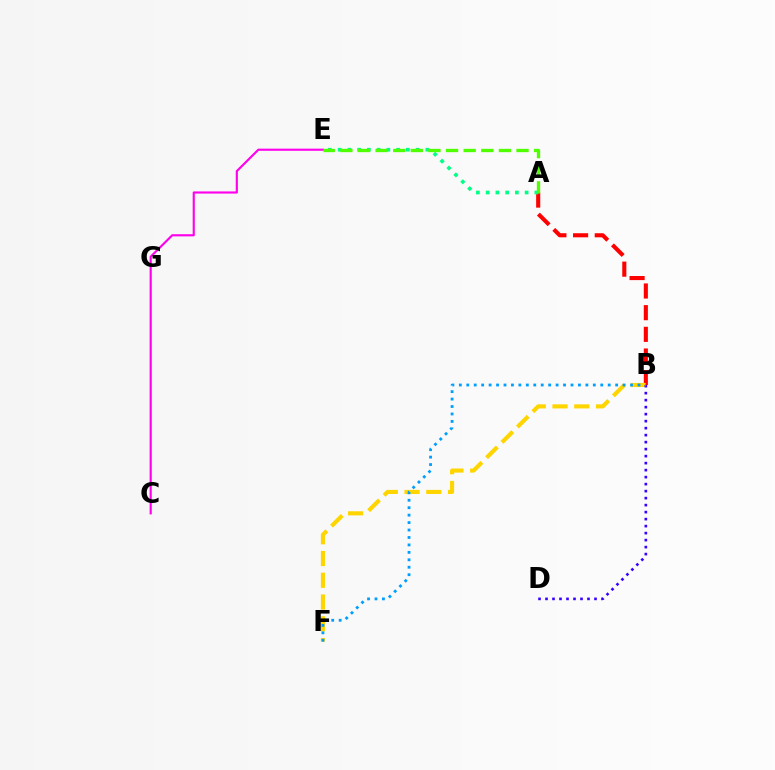{('A', 'B'): [{'color': '#ff0000', 'line_style': 'dashed', 'thickness': 2.94}], ('B', 'F'): [{'color': '#ffd500', 'line_style': 'dashed', 'thickness': 2.96}, {'color': '#009eff', 'line_style': 'dotted', 'thickness': 2.02}], ('C', 'E'): [{'color': '#ff00ed', 'line_style': 'solid', 'thickness': 1.54}], ('B', 'D'): [{'color': '#3700ff', 'line_style': 'dotted', 'thickness': 1.9}], ('A', 'E'): [{'color': '#00ff86', 'line_style': 'dotted', 'thickness': 2.65}, {'color': '#4fff00', 'line_style': 'dashed', 'thickness': 2.39}]}